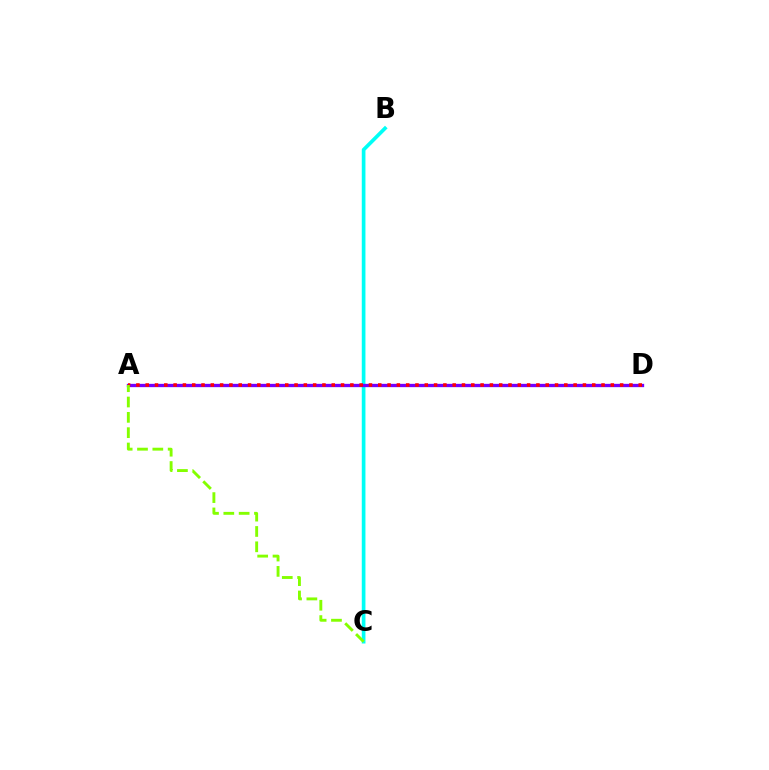{('B', 'C'): [{'color': '#00fff6', 'line_style': 'solid', 'thickness': 2.64}], ('A', 'D'): [{'color': '#7200ff', 'line_style': 'solid', 'thickness': 2.38}, {'color': '#ff0000', 'line_style': 'dotted', 'thickness': 2.53}], ('A', 'C'): [{'color': '#84ff00', 'line_style': 'dashed', 'thickness': 2.08}]}